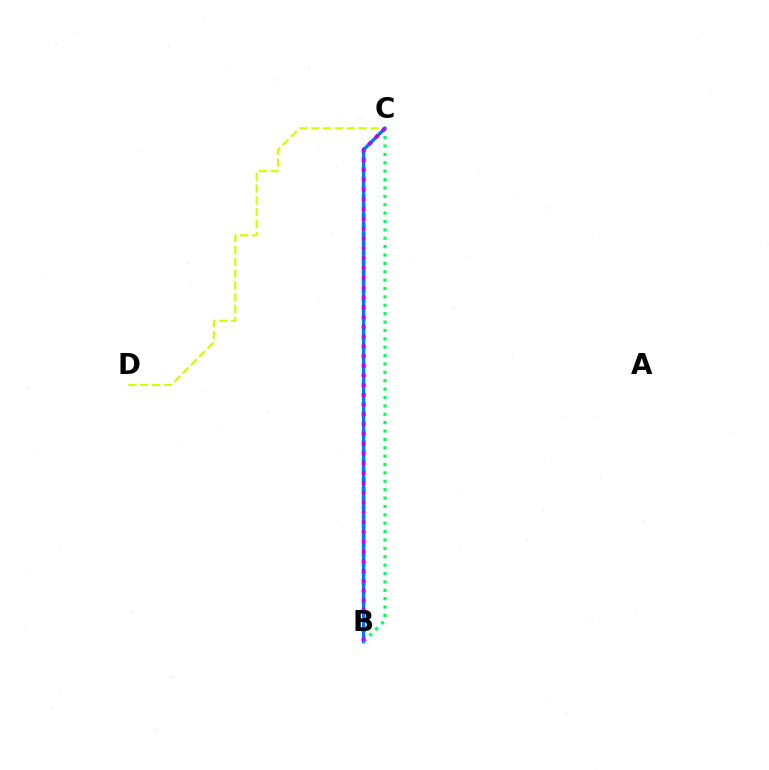{('C', 'D'): [{'color': '#d1ff00', 'line_style': 'dashed', 'thickness': 1.61}], ('B', 'C'): [{'color': '#ff0000', 'line_style': 'dotted', 'thickness': 2.56}, {'color': '#0074ff', 'line_style': 'solid', 'thickness': 2.42}, {'color': '#00ff5c', 'line_style': 'dotted', 'thickness': 2.28}, {'color': '#b900ff', 'line_style': 'dotted', 'thickness': 2.66}]}